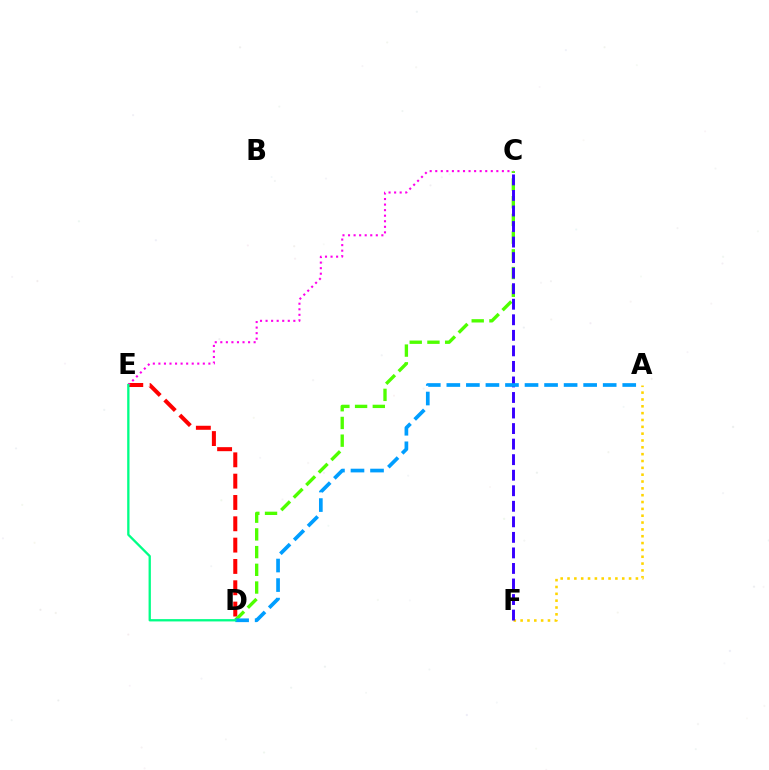{('D', 'E'): [{'color': '#ff0000', 'line_style': 'dashed', 'thickness': 2.9}, {'color': '#00ff86', 'line_style': 'solid', 'thickness': 1.67}], ('A', 'F'): [{'color': '#ffd500', 'line_style': 'dotted', 'thickness': 1.86}], ('C', 'D'): [{'color': '#4fff00', 'line_style': 'dashed', 'thickness': 2.41}], ('C', 'E'): [{'color': '#ff00ed', 'line_style': 'dotted', 'thickness': 1.51}], ('C', 'F'): [{'color': '#3700ff', 'line_style': 'dashed', 'thickness': 2.11}], ('A', 'D'): [{'color': '#009eff', 'line_style': 'dashed', 'thickness': 2.66}]}